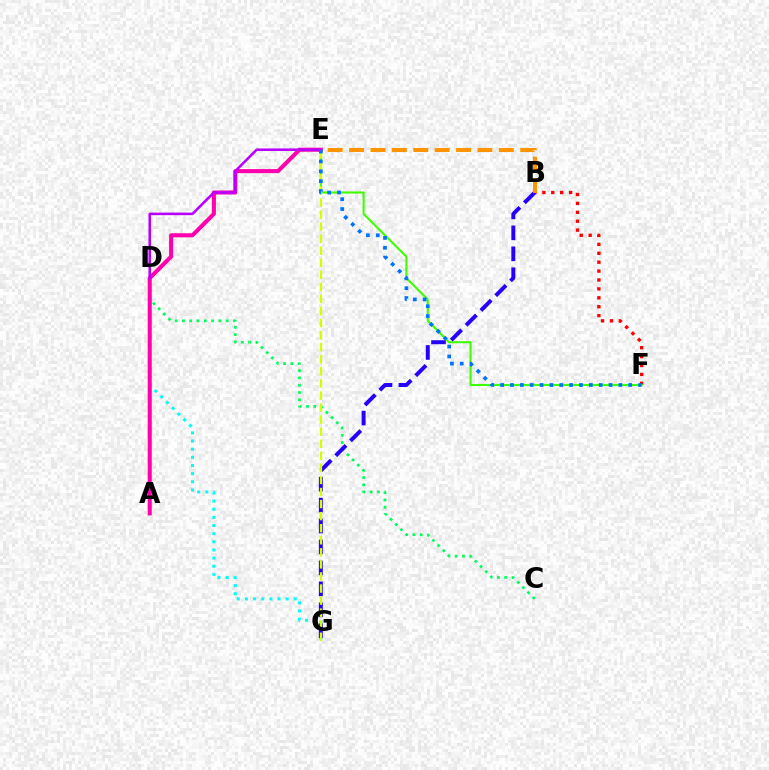{('B', 'F'): [{'color': '#ff0000', 'line_style': 'dotted', 'thickness': 2.42}], ('C', 'D'): [{'color': '#00ff5c', 'line_style': 'dotted', 'thickness': 1.98}], ('E', 'F'): [{'color': '#3dff00', 'line_style': 'solid', 'thickness': 1.51}, {'color': '#0074ff', 'line_style': 'dotted', 'thickness': 2.68}], ('D', 'G'): [{'color': '#00fff6', 'line_style': 'dotted', 'thickness': 2.21}], ('A', 'E'): [{'color': '#ff00ac', 'line_style': 'solid', 'thickness': 2.92}], ('B', 'G'): [{'color': '#2500ff', 'line_style': 'dashed', 'thickness': 2.85}], ('E', 'G'): [{'color': '#d1ff00', 'line_style': 'dashed', 'thickness': 1.64}], ('D', 'E'): [{'color': '#b900ff', 'line_style': 'solid', 'thickness': 1.84}], ('B', 'E'): [{'color': '#ff9400', 'line_style': 'dashed', 'thickness': 2.91}]}